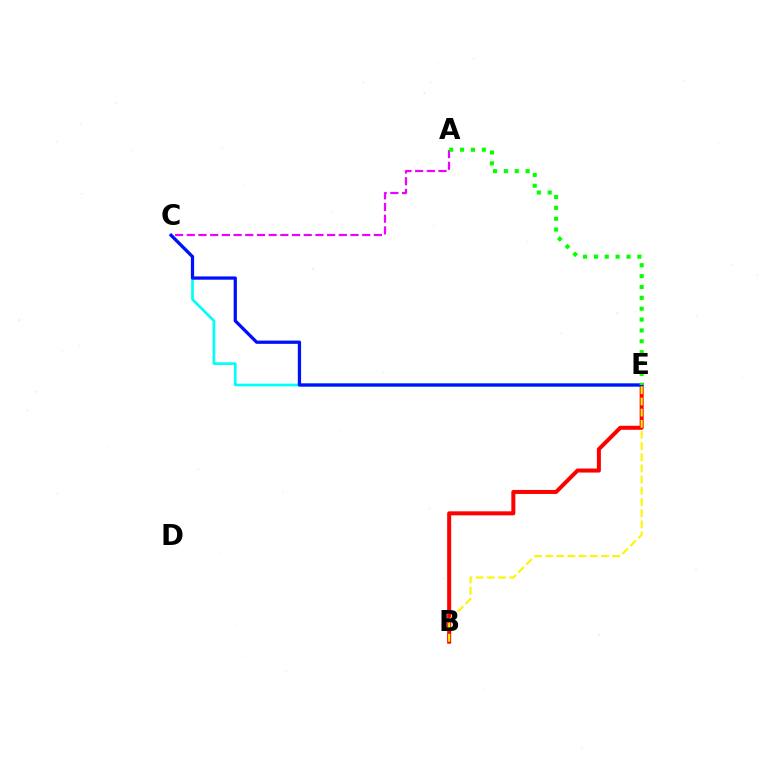{('B', 'E'): [{'color': '#ff0000', 'line_style': 'solid', 'thickness': 2.88}, {'color': '#fcf500', 'line_style': 'dashed', 'thickness': 1.52}], ('A', 'C'): [{'color': '#ee00ff', 'line_style': 'dashed', 'thickness': 1.59}], ('C', 'E'): [{'color': '#00fff6', 'line_style': 'solid', 'thickness': 1.92}, {'color': '#0010ff', 'line_style': 'solid', 'thickness': 2.35}], ('A', 'E'): [{'color': '#08ff00', 'line_style': 'dotted', 'thickness': 2.95}]}